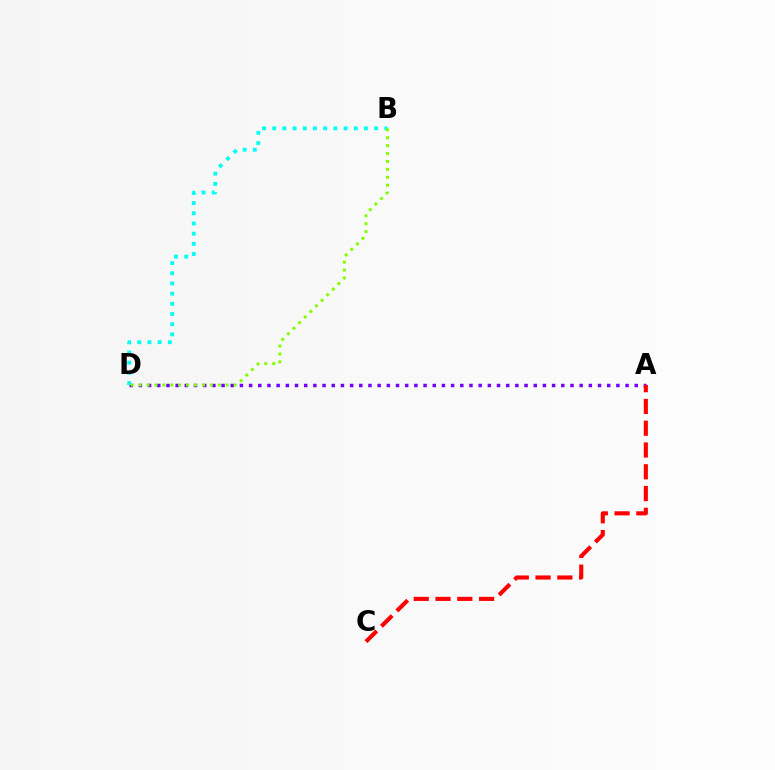{('A', 'D'): [{'color': '#7200ff', 'line_style': 'dotted', 'thickness': 2.49}], ('B', 'D'): [{'color': '#00fff6', 'line_style': 'dotted', 'thickness': 2.77}, {'color': '#84ff00', 'line_style': 'dotted', 'thickness': 2.15}], ('A', 'C'): [{'color': '#ff0000', 'line_style': 'dashed', 'thickness': 2.96}]}